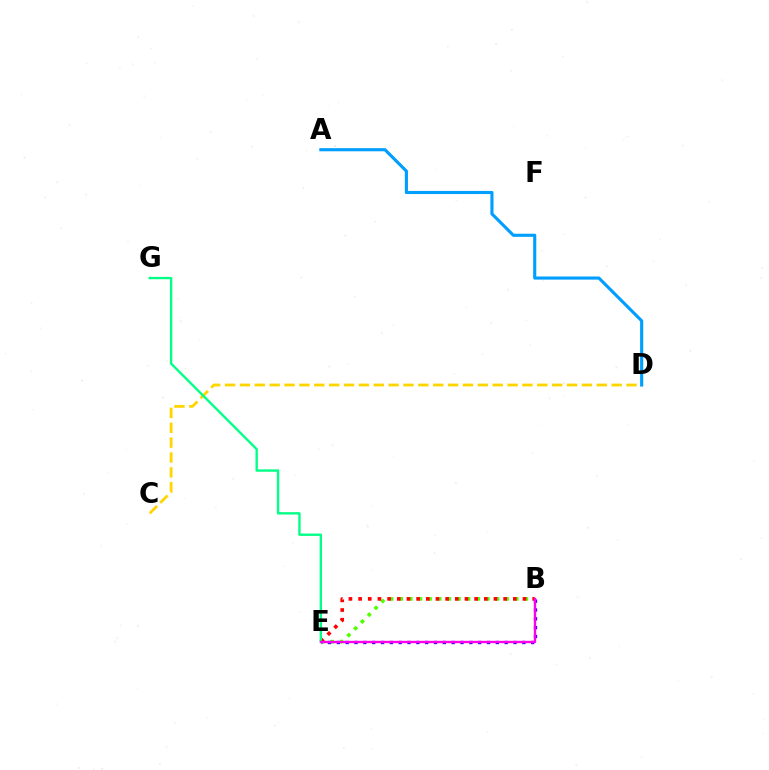{('C', 'D'): [{'color': '#ffd500', 'line_style': 'dashed', 'thickness': 2.02}], ('B', 'E'): [{'color': '#4fff00', 'line_style': 'dotted', 'thickness': 2.62}, {'color': '#ff0000', 'line_style': 'dotted', 'thickness': 2.63}, {'color': '#3700ff', 'line_style': 'dotted', 'thickness': 2.4}, {'color': '#ff00ed', 'line_style': 'solid', 'thickness': 1.69}], ('E', 'G'): [{'color': '#00ff86', 'line_style': 'solid', 'thickness': 1.7}], ('A', 'D'): [{'color': '#009eff', 'line_style': 'solid', 'thickness': 2.24}]}